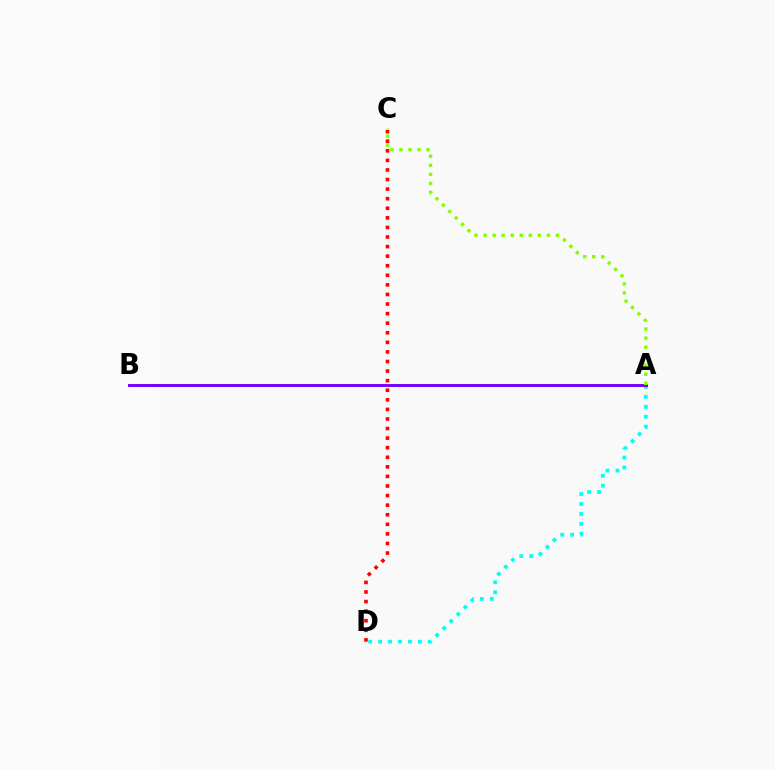{('A', 'D'): [{'color': '#00fff6', 'line_style': 'dotted', 'thickness': 2.7}], ('C', 'D'): [{'color': '#ff0000', 'line_style': 'dotted', 'thickness': 2.6}], ('A', 'B'): [{'color': '#7200ff', 'line_style': 'solid', 'thickness': 2.11}], ('A', 'C'): [{'color': '#84ff00', 'line_style': 'dotted', 'thickness': 2.45}]}